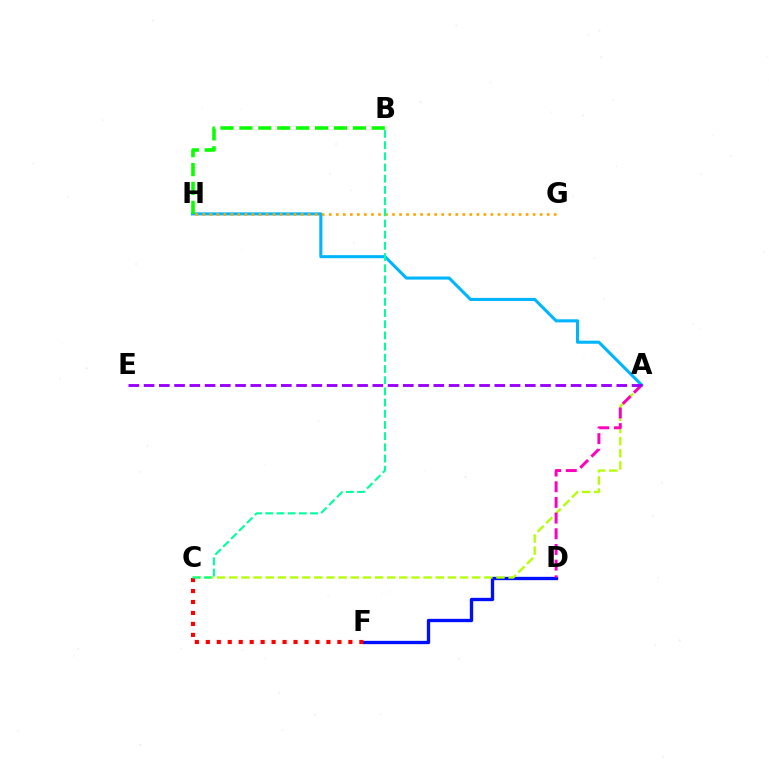{('D', 'F'): [{'color': '#0010ff', 'line_style': 'solid', 'thickness': 2.4}], ('A', 'C'): [{'color': '#b3ff00', 'line_style': 'dashed', 'thickness': 1.65}], ('A', 'H'): [{'color': '#00b5ff', 'line_style': 'solid', 'thickness': 2.2}], ('A', 'D'): [{'color': '#ff00bd', 'line_style': 'dashed', 'thickness': 2.13}], ('A', 'E'): [{'color': '#9b00ff', 'line_style': 'dashed', 'thickness': 2.07}], ('G', 'H'): [{'color': '#ffa500', 'line_style': 'dotted', 'thickness': 1.91}], ('B', 'H'): [{'color': '#08ff00', 'line_style': 'dashed', 'thickness': 2.57}], ('C', 'F'): [{'color': '#ff0000', 'line_style': 'dotted', 'thickness': 2.98}], ('B', 'C'): [{'color': '#00ff9d', 'line_style': 'dashed', 'thickness': 1.52}]}